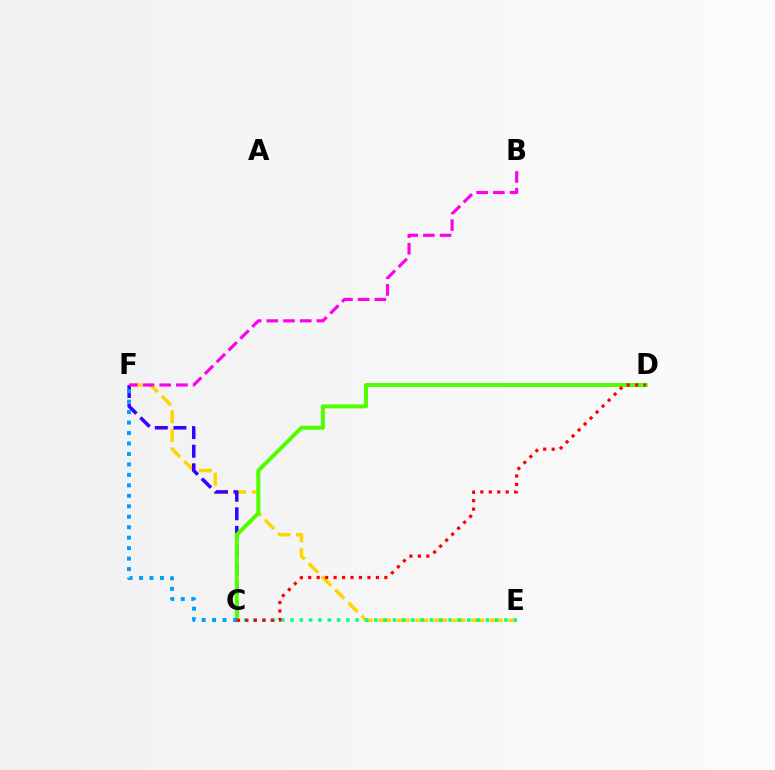{('E', 'F'): [{'color': '#ffd500', 'line_style': 'dashed', 'thickness': 2.53}], ('C', 'F'): [{'color': '#3700ff', 'line_style': 'dashed', 'thickness': 2.53}, {'color': '#009eff', 'line_style': 'dotted', 'thickness': 2.84}], ('B', 'F'): [{'color': '#ff00ed', 'line_style': 'dashed', 'thickness': 2.27}], ('C', 'E'): [{'color': '#00ff86', 'line_style': 'dotted', 'thickness': 2.53}], ('C', 'D'): [{'color': '#4fff00', 'line_style': 'solid', 'thickness': 2.85}, {'color': '#ff0000', 'line_style': 'dotted', 'thickness': 2.3}]}